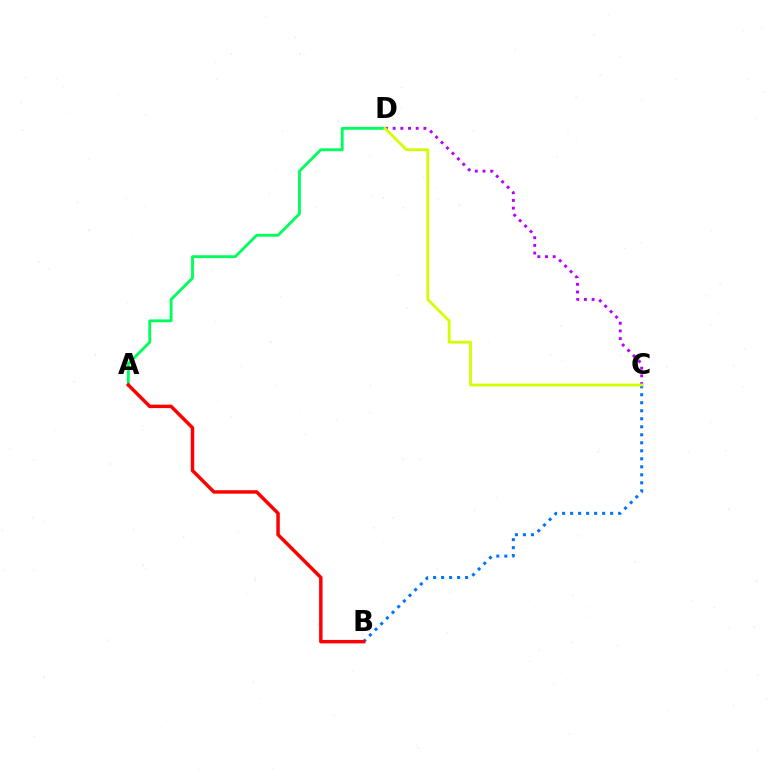{('A', 'D'): [{'color': '#00ff5c', 'line_style': 'solid', 'thickness': 2.05}], ('B', 'C'): [{'color': '#0074ff', 'line_style': 'dotted', 'thickness': 2.17}], ('C', 'D'): [{'color': '#b900ff', 'line_style': 'dotted', 'thickness': 2.09}, {'color': '#d1ff00', 'line_style': 'solid', 'thickness': 2.0}], ('A', 'B'): [{'color': '#ff0000', 'line_style': 'solid', 'thickness': 2.49}]}